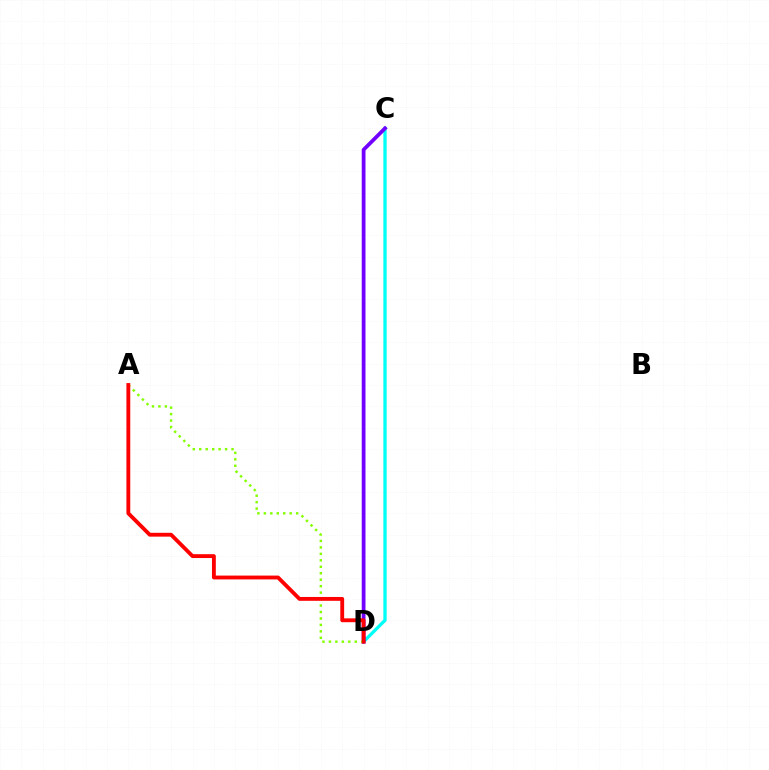{('C', 'D'): [{'color': '#00fff6', 'line_style': 'solid', 'thickness': 2.37}, {'color': '#7200ff', 'line_style': 'solid', 'thickness': 2.71}], ('A', 'D'): [{'color': '#84ff00', 'line_style': 'dotted', 'thickness': 1.75}, {'color': '#ff0000', 'line_style': 'solid', 'thickness': 2.77}]}